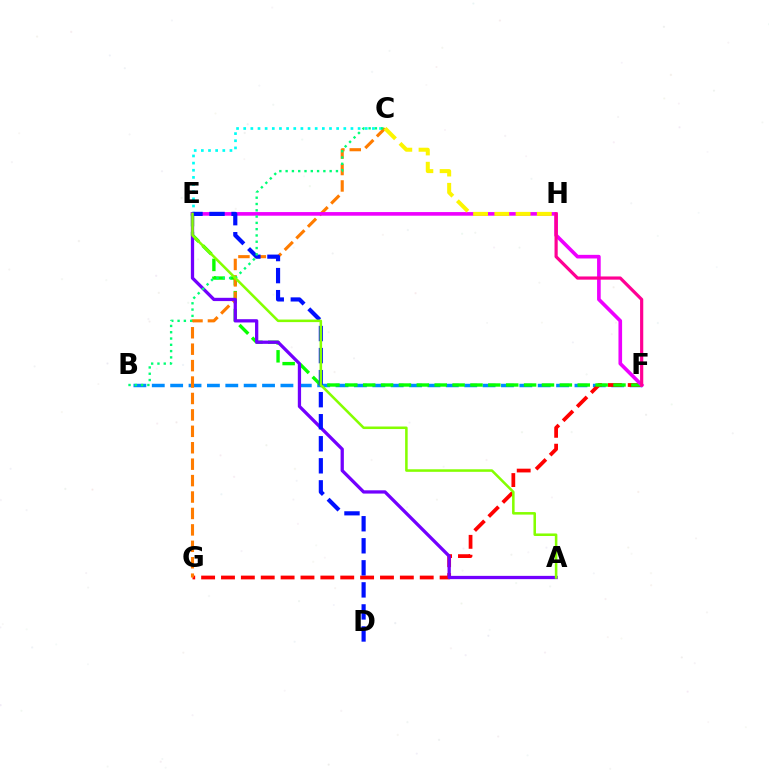{('B', 'F'): [{'color': '#008cff', 'line_style': 'dashed', 'thickness': 2.5}], ('F', 'G'): [{'color': '#ff0000', 'line_style': 'dashed', 'thickness': 2.7}], ('E', 'F'): [{'color': '#08ff00', 'line_style': 'dashed', 'thickness': 2.43}, {'color': '#ee00ff', 'line_style': 'solid', 'thickness': 2.61}], ('C', 'E'): [{'color': '#00fff6', 'line_style': 'dotted', 'thickness': 1.94}], ('C', 'G'): [{'color': '#ff7c00', 'line_style': 'dashed', 'thickness': 2.23}], ('C', 'H'): [{'color': '#fcf500', 'line_style': 'dashed', 'thickness': 2.89}], ('A', 'E'): [{'color': '#7200ff', 'line_style': 'solid', 'thickness': 2.36}, {'color': '#84ff00', 'line_style': 'solid', 'thickness': 1.83}], ('D', 'E'): [{'color': '#0010ff', 'line_style': 'dashed', 'thickness': 2.99}], ('B', 'C'): [{'color': '#00ff74', 'line_style': 'dotted', 'thickness': 1.71}], ('F', 'H'): [{'color': '#ff0094', 'line_style': 'solid', 'thickness': 2.29}]}